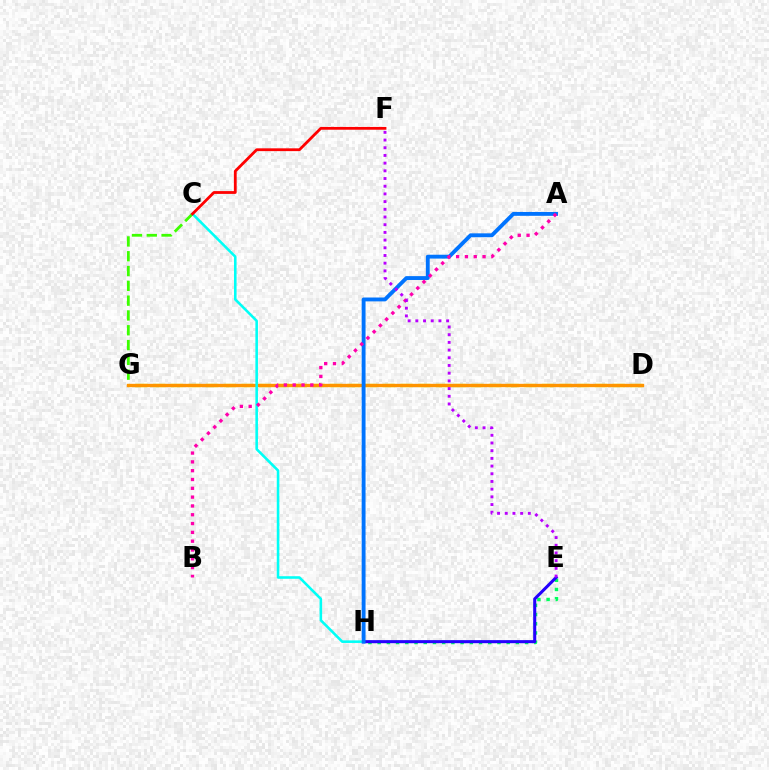{('E', 'H'): [{'color': '#00ff5c', 'line_style': 'dotted', 'thickness': 2.5}, {'color': '#2500ff', 'line_style': 'solid', 'thickness': 2.21}], ('D', 'G'): [{'color': '#d1ff00', 'line_style': 'dashed', 'thickness': 2.4}, {'color': '#ff9400', 'line_style': 'solid', 'thickness': 2.41}], ('C', 'G'): [{'color': '#3dff00', 'line_style': 'dashed', 'thickness': 2.01}], ('C', 'H'): [{'color': '#00fff6', 'line_style': 'solid', 'thickness': 1.86}], ('A', 'H'): [{'color': '#0074ff', 'line_style': 'solid', 'thickness': 2.78}], ('A', 'B'): [{'color': '#ff00ac', 'line_style': 'dotted', 'thickness': 2.39}], ('E', 'F'): [{'color': '#b900ff', 'line_style': 'dotted', 'thickness': 2.09}], ('C', 'F'): [{'color': '#ff0000', 'line_style': 'solid', 'thickness': 2.01}]}